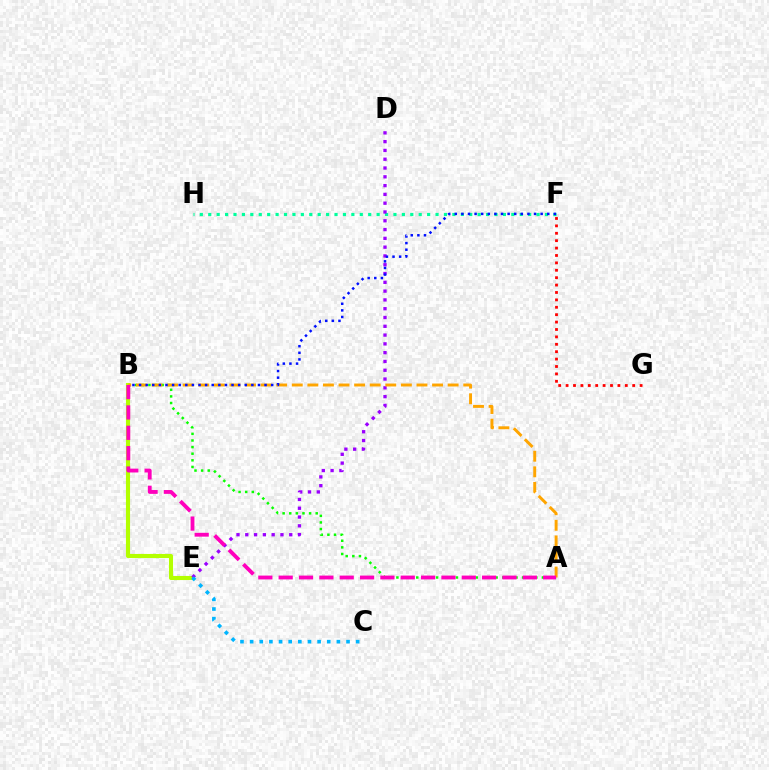{('F', 'H'): [{'color': '#00ff9d', 'line_style': 'dotted', 'thickness': 2.29}], ('A', 'B'): [{'color': '#08ff00', 'line_style': 'dotted', 'thickness': 1.8}, {'color': '#ffa500', 'line_style': 'dashed', 'thickness': 2.12}, {'color': '#ff00bd', 'line_style': 'dashed', 'thickness': 2.76}], ('F', 'G'): [{'color': '#ff0000', 'line_style': 'dotted', 'thickness': 2.01}], ('B', 'E'): [{'color': '#b3ff00', 'line_style': 'solid', 'thickness': 2.96}], ('D', 'E'): [{'color': '#9b00ff', 'line_style': 'dotted', 'thickness': 2.39}], ('C', 'E'): [{'color': '#00b5ff', 'line_style': 'dotted', 'thickness': 2.62}], ('B', 'F'): [{'color': '#0010ff', 'line_style': 'dotted', 'thickness': 1.79}]}